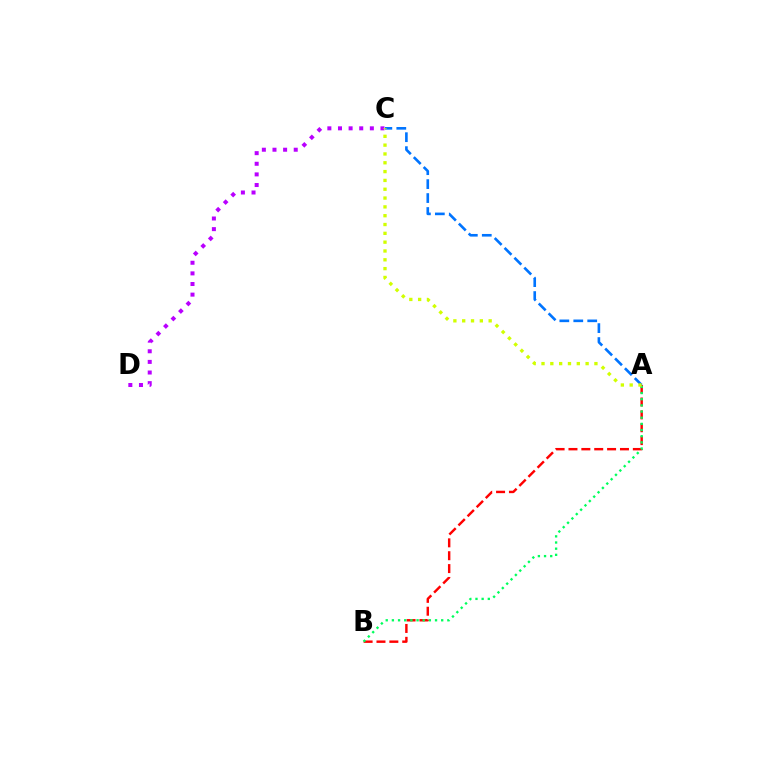{('C', 'D'): [{'color': '#b900ff', 'line_style': 'dotted', 'thickness': 2.89}], ('A', 'B'): [{'color': '#ff0000', 'line_style': 'dashed', 'thickness': 1.75}, {'color': '#00ff5c', 'line_style': 'dotted', 'thickness': 1.67}], ('A', 'C'): [{'color': '#0074ff', 'line_style': 'dashed', 'thickness': 1.89}, {'color': '#d1ff00', 'line_style': 'dotted', 'thickness': 2.4}]}